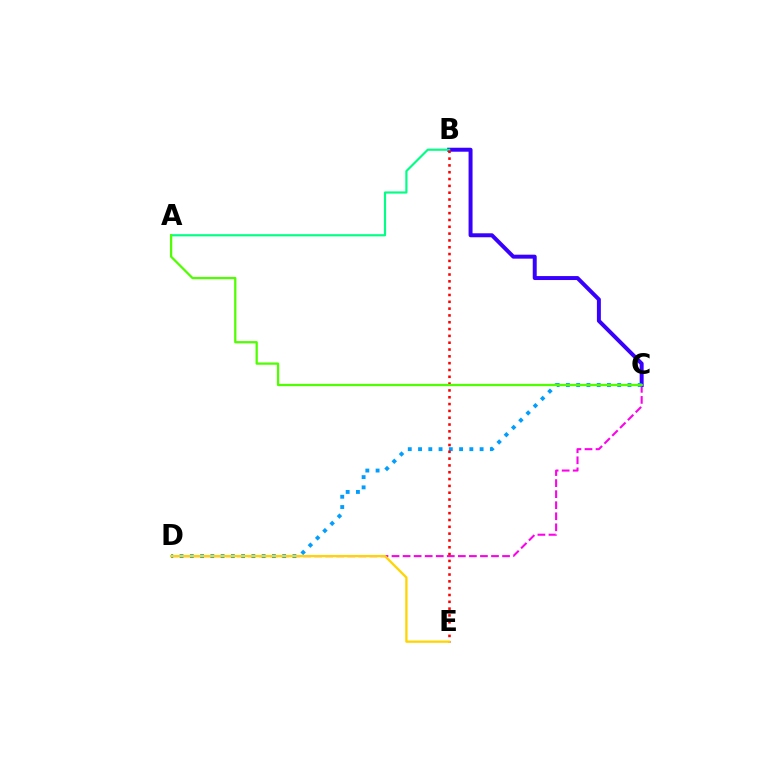{('C', 'D'): [{'color': '#ff00ed', 'line_style': 'dashed', 'thickness': 1.5}, {'color': '#009eff', 'line_style': 'dotted', 'thickness': 2.79}], ('B', 'C'): [{'color': '#3700ff', 'line_style': 'solid', 'thickness': 2.86}], ('A', 'B'): [{'color': '#00ff86', 'line_style': 'solid', 'thickness': 1.57}], ('B', 'E'): [{'color': '#ff0000', 'line_style': 'dotted', 'thickness': 1.85}], ('A', 'C'): [{'color': '#4fff00', 'line_style': 'solid', 'thickness': 1.63}], ('D', 'E'): [{'color': '#ffd500', 'line_style': 'solid', 'thickness': 1.64}]}